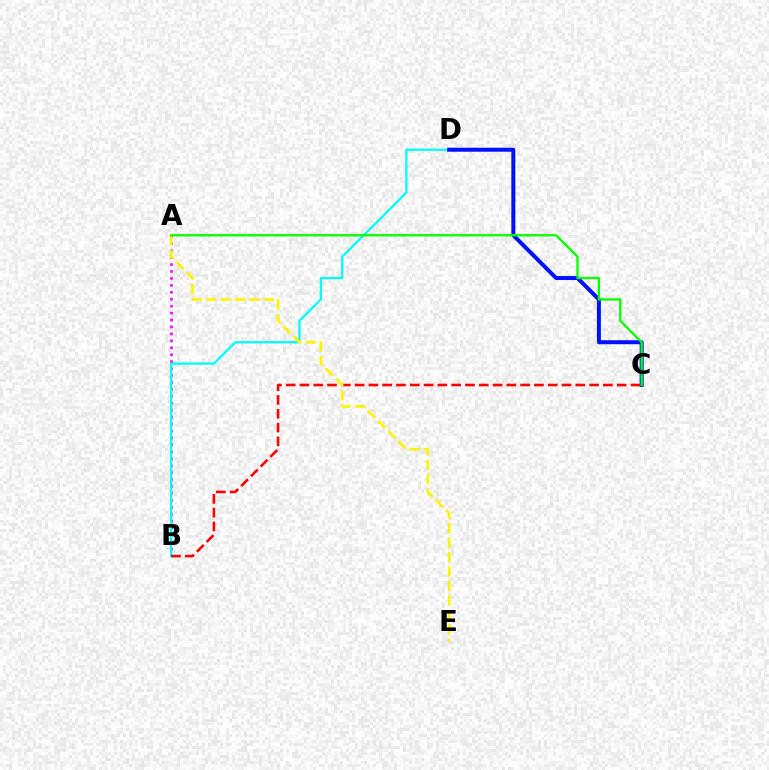{('A', 'B'): [{'color': '#ee00ff', 'line_style': 'dotted', 'thickness': 1.89}], ('B', 'D'): [{'color': '#00fff6', 'line_style': 'solid', 'thickness': 1.63}], ('C', 'D'): [{'color': '#0010ff', 'line_style': 'solid', 'thickness': 2.87}], ('B', 'C'): [{'color': '#ff0000', 'line_style': 'dashed', 'thickness': 1.87}], ('A', 'E'): [{'color': '#fcf500', 'line_style': 'dashed', 'thickness': 1.96}], ('A', 'C'): [{'color': '#08ff00', 'line_style': 'solid', 'thickness': 1.67}]}